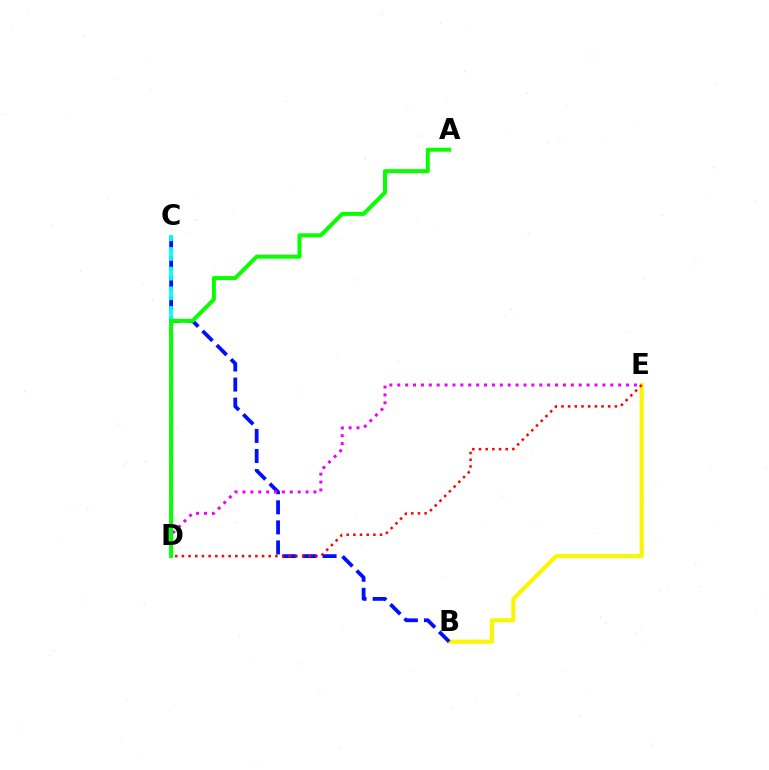{('B', 'E'): [{'color': '#fcf500', 'line_style': 'solid', 'thickness': 2.95}], ('B', 'C'): [{'color': '#0010ff', 'line_style': 'dashed', 'thickness': 2.73}], ('D', 'E'): [{'color': '#ee00ff', 'line_style': 'dotted', 'thickness': 2.14}, {'color': '#ff0000', 'line_style': 'dotted', 'thickness': 1.81}], ('C', 'D'): [{'color': '#00fff6', 'line_style': 'dashed', 'thickness': 2.67}], ('A', 'D'): [{'color': '#08ff00', 'line_style': 'solid', 'thickness': 2.86}]}